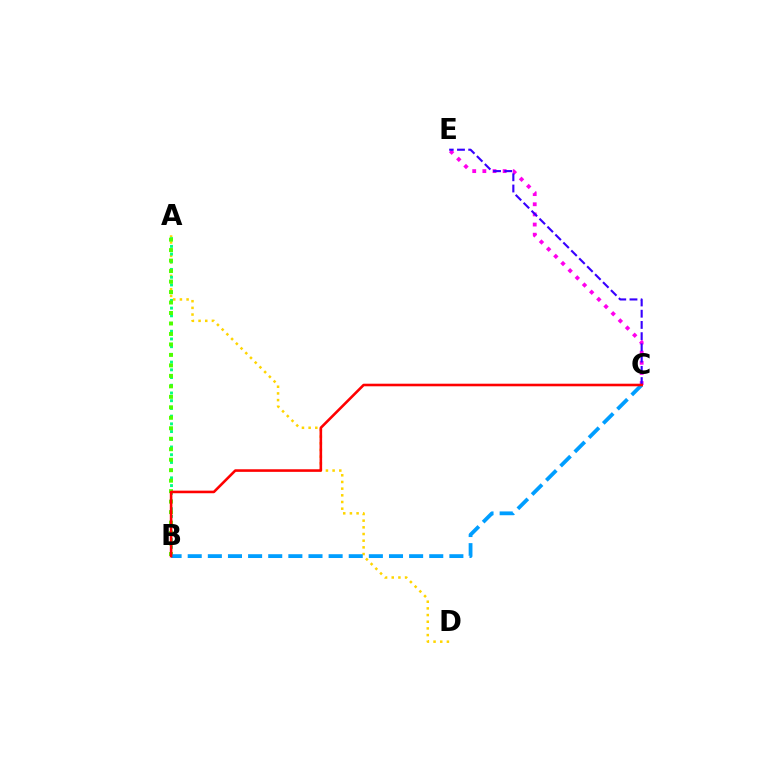{('C', 'E'): [{'color': '#ff00ed', 'line_style': 'dotted', 'thickness': 2.76}, {'color': '#3700ff', 'line_style': 'dashed', 'thickness': 1.53}], ('A', 'D'): [{'color': '#ffd500', 'line_style': 'dotted', 'thickness': 1.81}], ('A', 'B'): [{'color': '#00ff86', 'line_style': 'dotted', 'thickness': 2.1}, {'color': '#4fff00', 'line_style': 'dotted', 'thickness': 2.85}], ('B', 'C'): [{'color': '#009eff', 'line_style': 'dashed', 'thickness': 2.73}, {'color': '#ff0000', 'line_style': 'solid', 'thickness': 1.86}]}